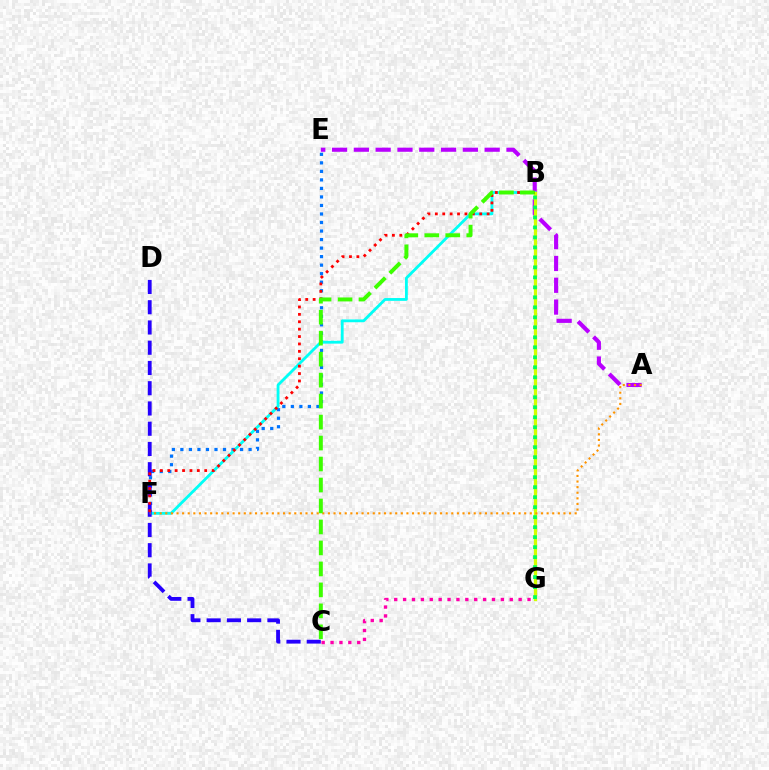{('A', 'E'): [{'color': '#b900ff', 'line_style': 'dashed', 'thickness': 2.96}], ('E', 'F'): [{'color': '#0074ff', 'line_style': 'dotted', 'thickness': 2.32}], ('B', 'F'): [{'color': '#00fff6', 'line_style': 'solid', 'thickness': 2.02}, {'color': '#ff0000', 'line_style': 'dotted', 'thickness': 2.01}], ('C', 'D'): [{'color': '#2500ff', 'line_style': 'dashed', 'thickness': 2.75}], ('B', 'G'): [{'color': '#d1ff00', 'line_style': 'solid', 'thickness': 2.36}, {'color': '#00ff5c', 'line_style': 'dotted', 'thickness': 2.71}], ('A', 'F'): [{'color': '#ff9400', 'line_style': 'dotted', 'thickness': 1.52}], ('C', 'G'): [{'color': '#ff00ac', 'line_style': 'dotted', 'thickness': 2.41}], ('B', 'C'): [{'color': '#3dff00', 'line_style': 'dashed', 'thickness': 2.85}]}